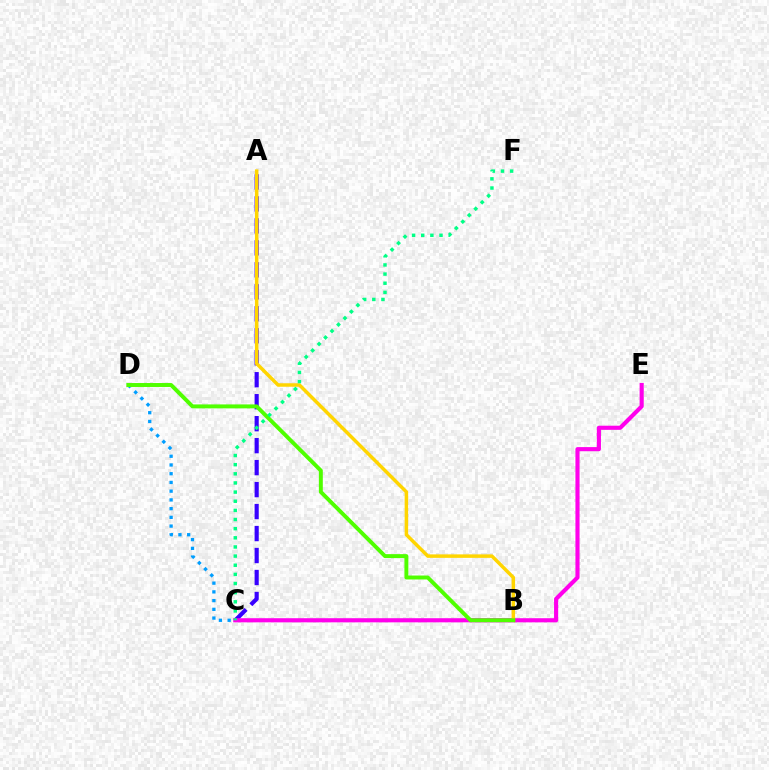{('C', 'D'): [{'color': '#009eff', 'line_style': 'dotted', 'thickness': 2.37}], ('B', 'C'): [{'color': '#ff0000', 'line_style': 'solid', 'thickness': 2.07}], ('A', 'C'): [{'color': '#3700ff', 'line_style': 'dashed', 'thickness': 2.99}], ('C', 'E'): [{'color': '#ff00ed', 'line_style': 'solid', 'thickness': 2.97}], ('A', 'B'): [{'color': '#ffd500', 'line_style': 'solid', 'thickness': 2.51}], ('B', 'D'): [{'color': '#4fff00', 'line_style': 'solid', 'thickness': 2.84}], ('C', 'F'): [{'color': '#00ff86', 'line_style': 'dotted', 'thickness': 2.48}]}